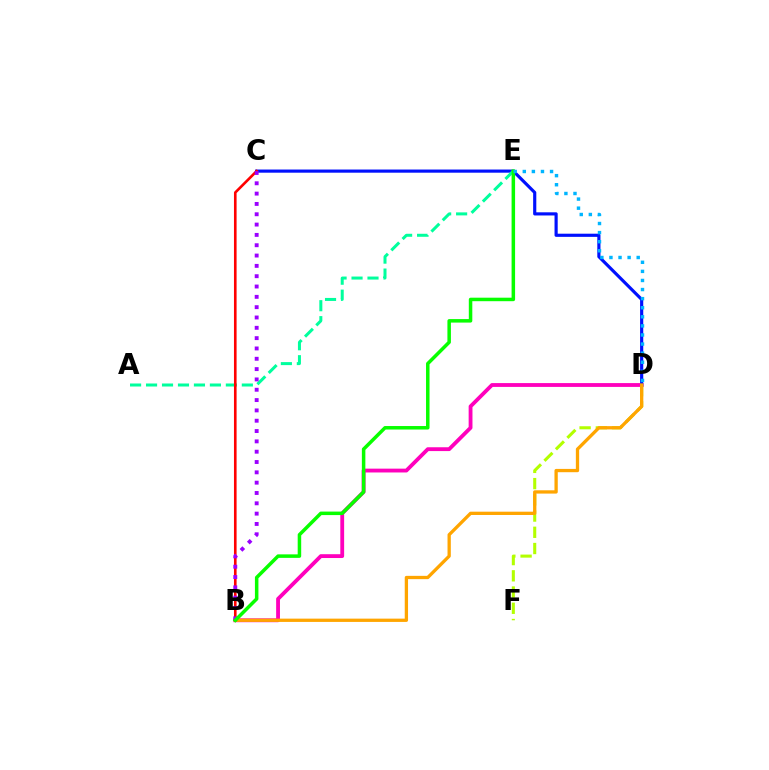{('B', 'D'): [{'color': '#ff00bd', 'line_style': 'solid', 'thickness': 2.75}, {'color': '#ffa500', 'line_style': 'solid', 'thickness': 2.37}], ('D', 'F'): [{'color': '#b3ff00', 'line_style': 'dashed', 'thickness': 2.2}], ('C', 'D'): [{'color': '#0010ff', 'line_style': 'solid', 'thickness': 2.28}], ('A', 'E'): [{'color': '#00ff9d', 'line_style': 'dashed', 'thickness': 2.17}], ('B', 'C'): [{'color': '#ff0000', 'line_style': 'solid', 'thickness': 1.89}, {'color': '#9b00ff', 'line_style': 'dotted', 'thickness': 2.8}], ('B', 'E'): [{'color': '#08ff00', 'line_style': 'solid', 'thickness': 2.52}], ('D', 'E'): [{'color': '#00b5ff', 'line_style': 'dotted', 'thickness': 2.47}]}